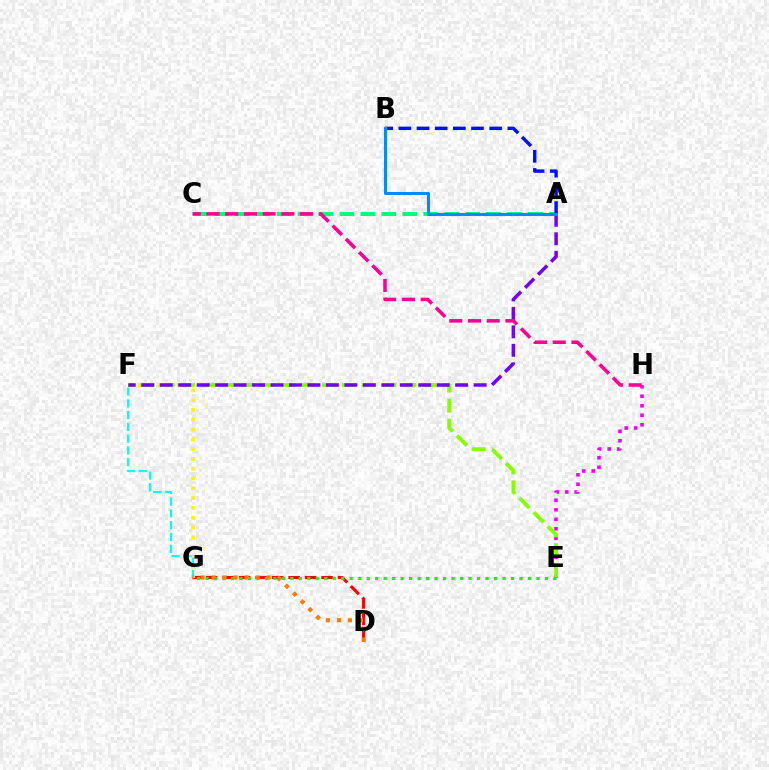{('A', 'C'): [{'color': '#00ff74', 'line_style': 'dashed', 'thickness': 2.84}], ('A', 'B'): [{'color': '#0010ff', 'line_style': 'dashed', 'thickness': 2.47}, {'color': '#008cff', 'line_style': 'solid', 'thickness': 2.2}], ('E', 'H'): [{'color': '#ee00ff', 'line_style': 'dotted', 'thickness': 2.58}], ('D', 'G'): [{'color': '#ff0000', 'line_style': 'dashed', 'thickness': 2.24}, {'color': '#ff7c00', 'line_style': 'dotted', 'thickness': 2.99}], ('F', 'G'): [{'color': '#fcf500', 'line_style': 'dotted', 'thickness': 2.66}, {'color': '#00fff6', 'line_style': 'dashed', 'thickness': 1.6}], ('E', 'F'): [{'color': '#84ff00', 'line_style': 'dashed', 'thickness': 2.74}], ('A', 'F'): [{'color': '#7200ff', 'line_style': 'dashed', 'thickness': 2.51}], ('E', 'G'): [{'color': '#08ff00', 'line_style': 'dotted', 'thickness': 2.31}], ('C', 'H'): [{'color': '#ff0094', 'line_style': 'dashed', 'thickness': 2.54}]}